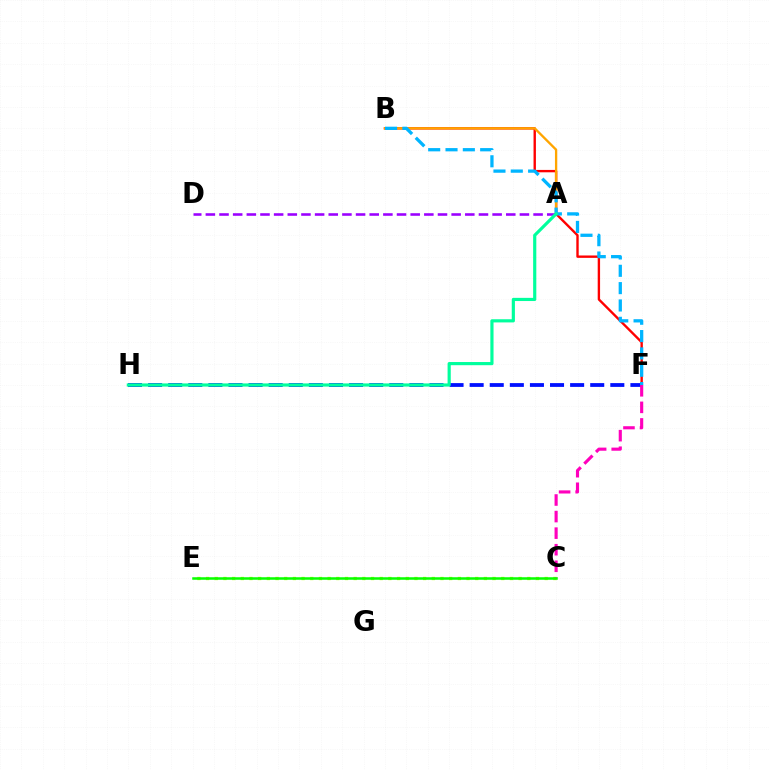{('C', 'E'): [{'color': '#b3ff00', 'line_style': 'dotted', 'thickness': 2.36}, {'color': '#08ff00', 'line_style': 'solid', 'thickness': 1.82}], ('F', 'H'): [{'color': '#0010ff', 'line_style': 'dashed', 'thickness': 2.73}], ('B', 'F'): [{'color': '#ff0000', 'line_style': 'solid', 'thickness': 1.71}, {'color': '#00b5ff', 'line_style': 'dashed', 'thickness': 2.35}], ('C', 'F'): [{'color': '#ff00bd', 'line_style': 'dashed', 'thickness': 2.25}], ('A', 'B'): [{'color': '#ffa500', 'line_style': 'solid', 'thickness': 1.68}], ('A', 'D'): [{'color': '#9b00ff', 'line_style': 'dashed', 'thickness': 1.85}], ('A', 'H'): [{'color': '#00ff9d', 'line_style': 'solid', 'thickness': 2.28}]}